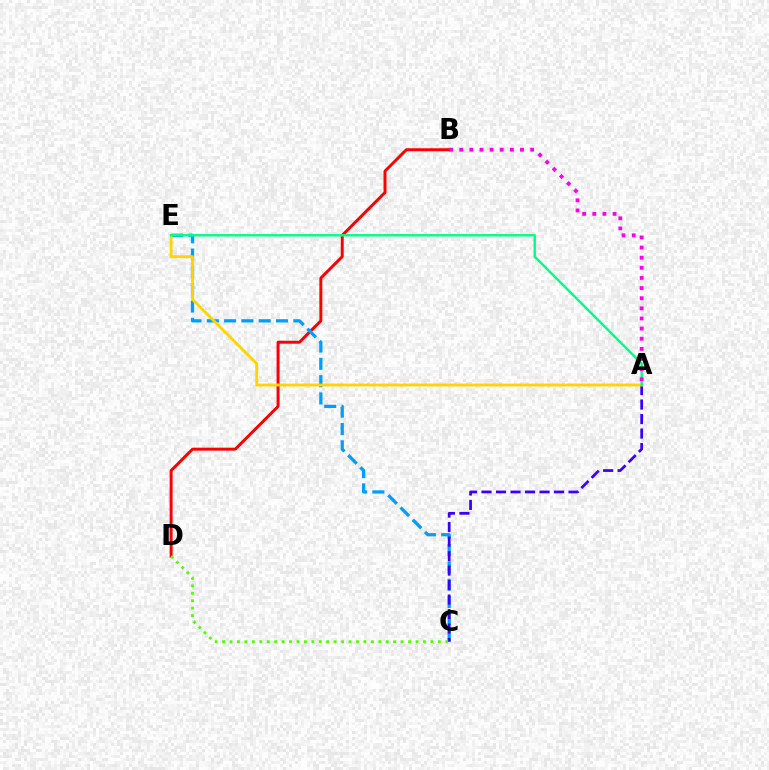{('B', 'D'): [{'color': '#ff0000', 'line_style': 'solid', 'thickness': 2.14}], ('C', 'E'): [{'color': '#009eff', 'line_style': 'dashed', 'thickness': 2.35}], ('A', 'C'): [{'color': '#3700ff', 'line_style': 'dashed', 'thickness': 1.97}], ('A', 'E'): [{'color': '#ffd500', 'line_style': 'solid', 'thickness': 2.03}, {'color': '#00ff86', 'line_style': 'solid', 'thickness': 1.74}], ('A', 'B'): [{'color': '#ff00ed', 'line_style': 'dotted', 'thickness': 2.75}], ('C', 'D'): [{'color': '#4fff00', 'line_style': 'dotted', 'thickness': 2.02}]}